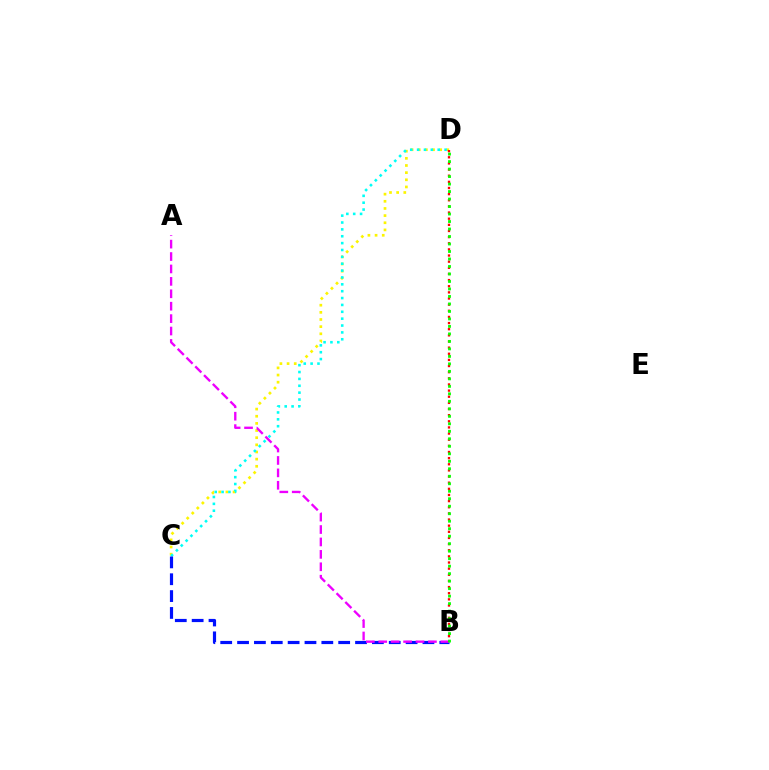{('C', 'D'): [{'color': '#fcf500', 'line_style': 'dotted', 'thickness': 1.94}, {'color': '#00fff6', 'line_style': 'dotted', 'thickness': 1.87}], ('B', 'C'): [{'color': '#0010ff', 'line_style': 'dashed', 'thickness': 2.29}], ('A', 'B'): [{'color': '#ee00ff', 'line_style': 'dashed', 'thickness': 1.69}], ('B', 'D'): [{'color': '#ff0000', 'line_style': 'dotted', 'thickness': 1.67}, {'color': '#08ff00', 'line_style': 'dotted', 'thickness': 2.04}]}